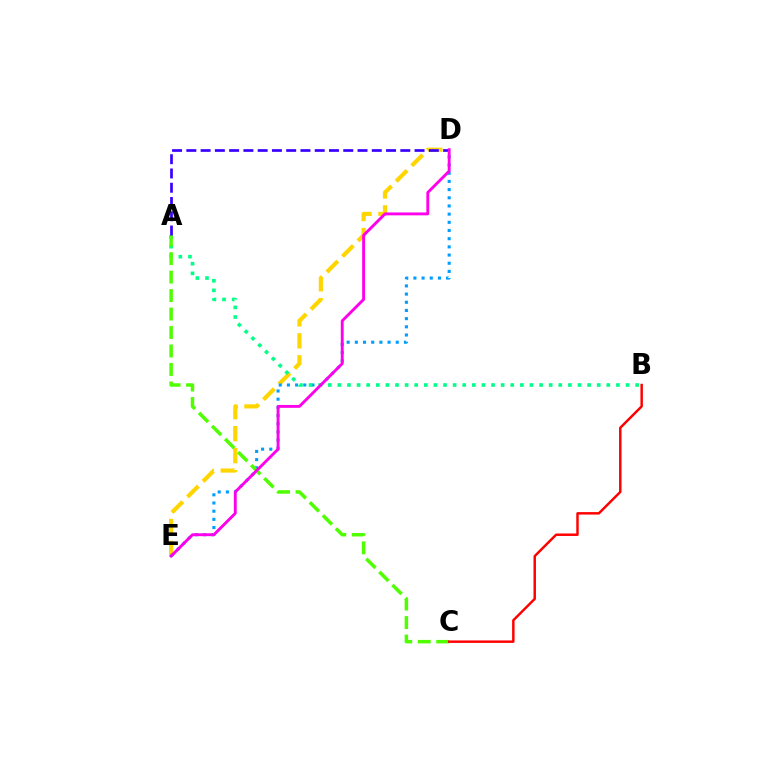{('D', 'E'): [{'color': '#ffd500', 'line_style': 'dashed', 'thickness': 2.99}, {'color': '#009eff', 'line_style': 'dotted', 'thickness': 2.22}, {'color': '#ff00ed', 'line_style': 'solid', 'thickness': 2.08}], ('A', 'B'): [{'color': '#00ff86', 'line_style': 'dotted', 'thickness': 2.61}], ('A', 'C'): [{'color': '#4fff00', 'line_style': 'dashed', 'thickness': 2.51}], ('A', 'D'): [{'color': '#3700ff', 'line_style': 'dashed', 'thickness': 1.94}], ('B', 'C'): [{'color': '#ff0000', 'line_style': 'solid', 'thickness': 1.77}]}